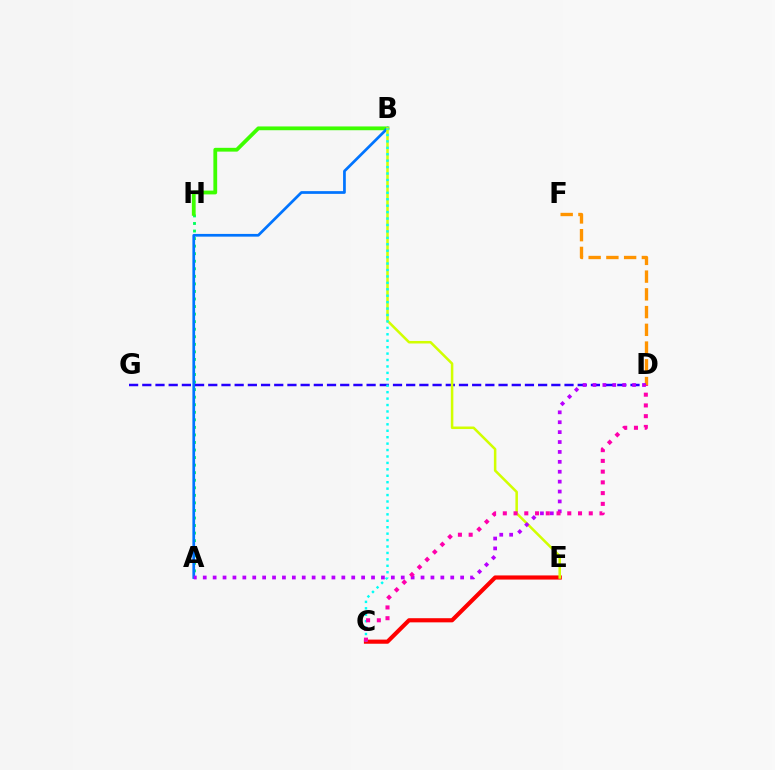{('C', 'E'): [{'color': '#ff0000', 'line_style': 'solid', 'thickness': 2.98}], ('A', 'H'): [{'color': '#00ff5c', 'line_style': 'dotted', 'thickness': 2.05}], ('B', 'H'): [{'color': '#3dff00', 'line_style': 'solid', 'thickness': 2.73}], ('A', 'B'): [{'color': '#0074ff', 'line_style': 'solid', 'thickness': 1.96}], ('D', 'F'): [{'color': '#ff9400', 'line_style': 'dashed', 'thickness': 2.41}], ('D', 'G'): [{'color': '#2500ff', 'line_style': 'dashed', 'thickness': 1.79}], ('B', 'E'): [{'color': '#d1ff00', 'line_style': 'solid', 'thickness': 1.82}], ('B', 'C'): [{'color': '#00fff6', 'line_style': 'dotted', 'thickness': 1.75}], ('A', 'D'): [{'color': '#b900ff', 'line_style': 'dotted', 'thickness': 2.69}], ('C', 'D'): [{'color': '#ff00ac', 'line_style': 'dotted', 'thickness': 2.92}]}